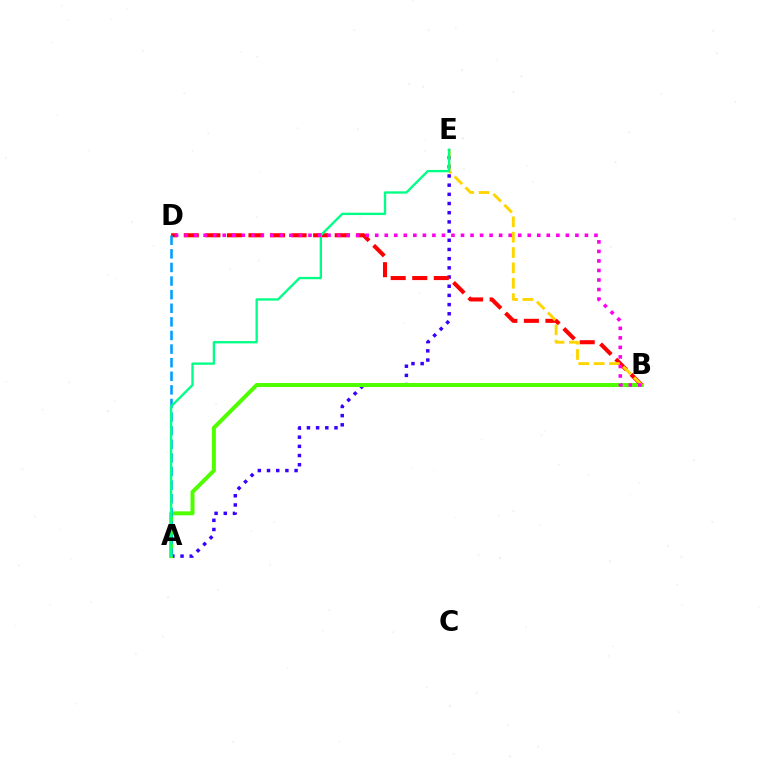{('A', 'E'): [{'color': '#3700ff', 'line_style': 'dotted', 'thickness': 2.5}, {'color': '#00ff86', 'line_style': 'solid', 'thickness': 1.68}], ('A', 'B'): [{'color': '#4fff00', 'line_style': 'solid', 'thickness': 2.87}], ('B', 'D'): [{'color': '#ff0000', 'line_style': 'dashed', 'thickness': 2.93}, {'color': '#ff00ed', 'line_style': 'dotted', 'thickness': 2.59}], ('A', 'D'): [{'color': '#009eff', 'line_style': 'dashed', 'thickness': 1.85}], ('B', 'E'): [{'color': '#ffd500', 'line_style': 'dashed', 'thickness': 2.09}]}